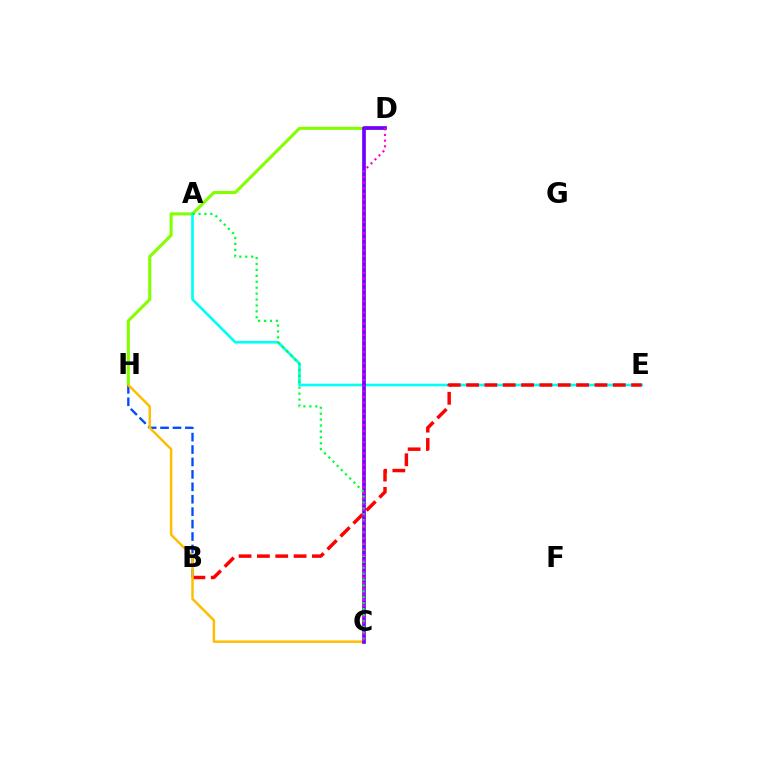{('D', 'H'): [{'color': '#84ff00', 'line_style': 'solid', 'thickness': 2.23}], ('B', 'H'): [{'color': '#004bff', 'line_style': 'dashed', 'thickness': 1.69}], ('A', 'E'): [{'color': '#00fff6', 'line_style': 'solid', 'thickness': 1.92}], ('B', 'E'): [{'color': '#ff0000', 'line_style': 'dashed', 'thickness': 2.49}], ('C', 'H'): [{'color': '#ffbd00', 'line_style': 'solid', 'thickness': 1.78}], ('C', 'D'): [{'color': '#7200ff', 'line_style': 'solid', 'thickness': 2.66}, {'color': '#ff00cf', 'line_style': 'dotted', 'thickness': 1.53}], ('A', 'C'): [{'color': '#00ff39', 'line_style': 'dotted', 'thickness': 1.61}]}